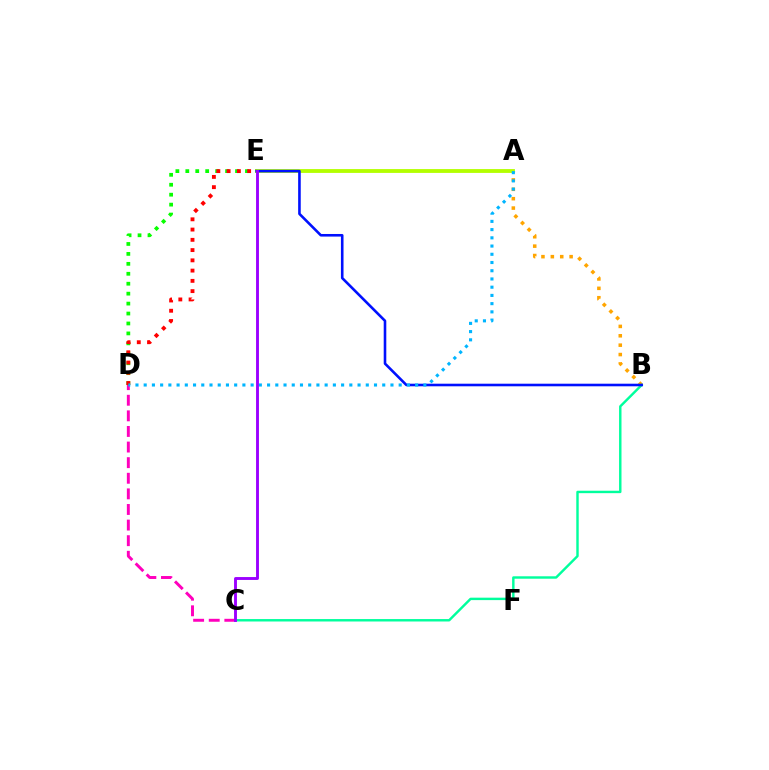{('D', 'E'): [{'color': '#08ff00', 'line_style': 'dotted', 'thickness': 2.7}, {'color': '#ff0000', 'line_style': 'dotted', 'thickness': 2.79}], ('A', 'B'): [{'color': '#ffa500', 'line_style': 'dotted', 'thickness': 2.55}], ('C', 'D'): [{'color': '#ff00bd', 'line_style': 'dashed', 'thickness': 2.12}], ('B', 'C'): [{'color': '#00ff9d', 'line_style': 'solid', 'thickness': 1.75}], ('A', 'E'): [{'color': '#b3ff00', 'line_style': 'solid', 'thickness': 2.76}], ('B', 'E'): [{'color': '#0010ff', 'line_style': 'solid', 'thickness': 1.87}], ('A', 'D'): [{'color': '#00b5ff', 'line_style': 'dotted', 'thickness': 2.23}], ('C', 'E'): [{'color': '#9b00ff', 'line_style': 'solid', 'thickness': 2.07}]}